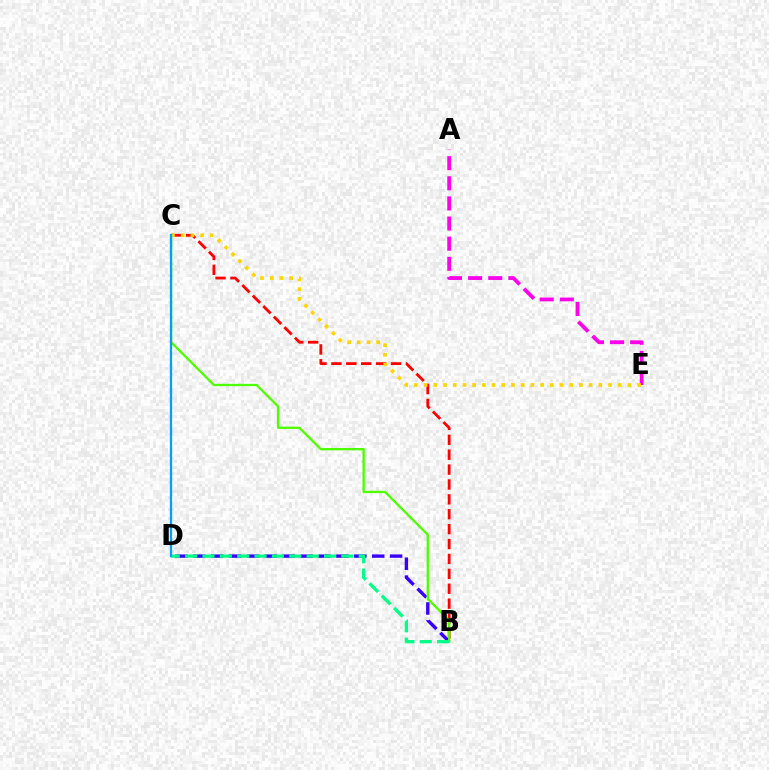{('A', 'E'): [{'color': '#ff00ed', 'line_style': 'dashed', 'thickness': 2.73}], ('B', 'C'): [{'color': '#ff0000', 'line_style': 'dashed', 'thickness': 2.02}, {'color': '#4fff00', 'line_style': 'solid', 'thickness': 1.67}], ('C', 'E'): [{'color': '#ffd500', 'line_style': 'dotted', 'thickness': 2.64}], ('B', 'D'): [{'color': '#3700ff', 'line_style': 'dashed', 'thickness': 2.43}, {'color': '#00ff86', 'line_style': 'dashed', 'thickness': 2.36}], ('C', 'D'): [{'color': '#009eff', 'line_style': 'solid', 'thickness': 1.62}]}